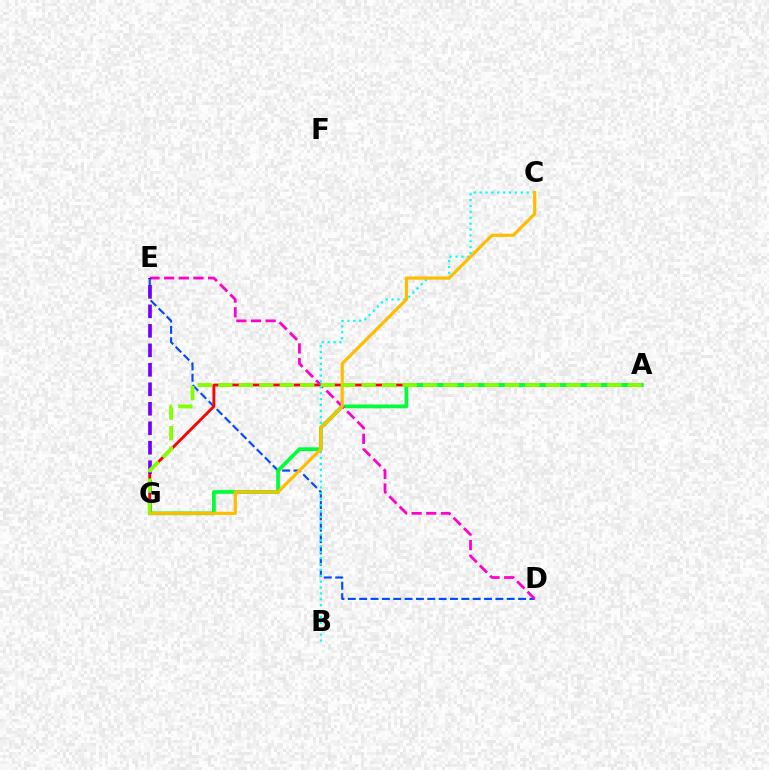{('D', 'E'): [{'color': '#004bff', 'line_style': 'dashed', 'thickness': 1.54}, {'color': '#ff00cf', 'line_style': 'dashed', 'thickness': 1.99}], ('A', 'G'): [{'color': '#ff0000', 'line_style': 'solid', 'thickness': 2.04}, {'color': '#00ff39', 'line_style': 'solid', 'thickness': 2.69}, {'color': '#84ff00', 'line_style': 'dashed', 'thickness': 2.78}], ('E', 'G'): [{'color': '#7200ff', 'line_style': 'dashed', 'thickness': 2.65}], ('B', 'C'): [{'color': '#00fff6', 'line_style': 'dotted', 'thickness': 1.6}], ('C', 'G'): [{'color': '#ffbd00', 'line_style': 'solid', 'thickness': 2.28}]}